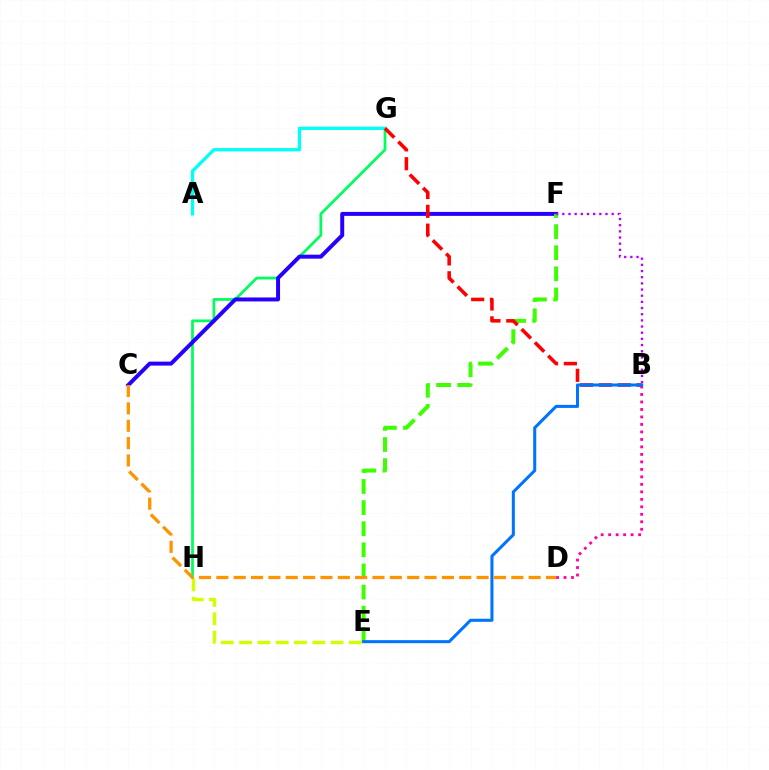{('G', 'H'): [{'color': '#00ff5c', 'line_style': 'solid', 'thickness': 1.99}], ('B', 'D'): [{'color': '#ff00ac', 'line_style': 'dotted', 'thickness': 2.03}], ('E', 'H'): [{'color': '#d1ff00', 'line_style': 'dashed', 'thickness': 2.48}], ('C', 'F'): [{'color': '#2500ff', 'line_style': 'solid', 'thickness': 2.86}], ('E', 'F'): [{'color': '#3dff00', 'line_style': 'dashed', 'thickness': 2.87}], ('A', 'G'): [{'color': '#00fff6', 'line_style': 'solid', 'thickness': 2.36}], ('B', 'G'): [{'color': '#ff0000', 'line_style': 'dashed', 'thickness': 2.56}], ('B', 'E'): [{'color': '#0074ff', 'line_style': 'solid', 'thickness': 2.2}], ('B', 'F'): [{'color': '#b900ff', 'line_style': 'dotted', 'thickness': 1.68}], ('C', 'D'): [{'color': '#ff9400', 'line_style': 'dashed', 'thickness': 2.36}]}